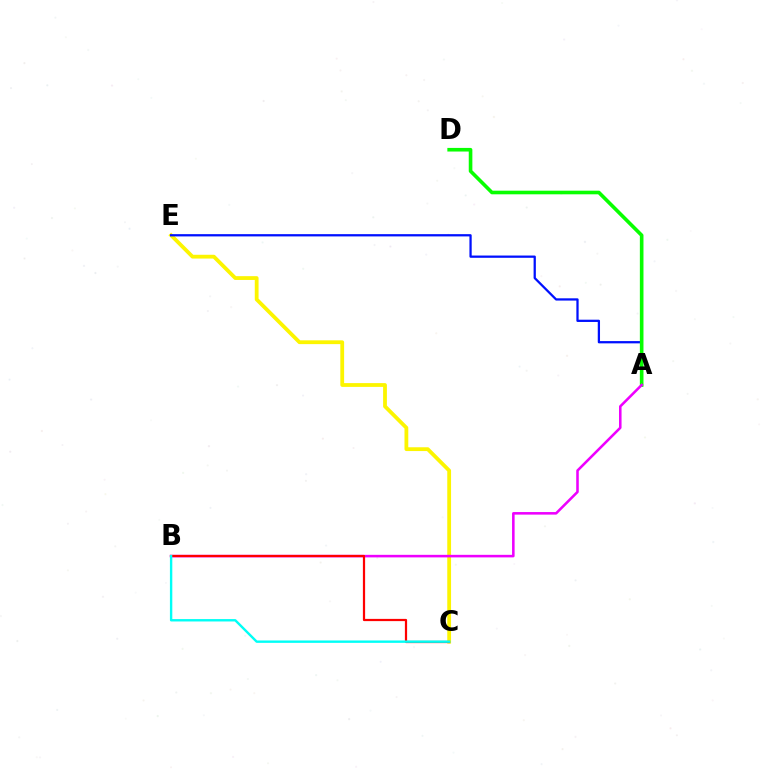{('C', 'E'): [{'color': '#fcf500', 'line_style': 'solid', 'thickness': 2.73}], ('A', 'E'): [{'color': '#0010ff', 'line_style': 'solid', 'thickness': 1.63}], ('A', 'D'): [{'color': '#08ff00', 'line_style': 'solid', 'thickness': 2.61}], ('A', 'B'): [{'color': '#ee00ff', 'line_style': 'solid', 'thickness': 1.84}], ('B', 'C'): [{'color': '#ff0000', 'line_style': 'solid', 'thickness': 1.6}, {'color': '#00fff6', 'line_style': 'solid', 'thickness': 1.72}]}